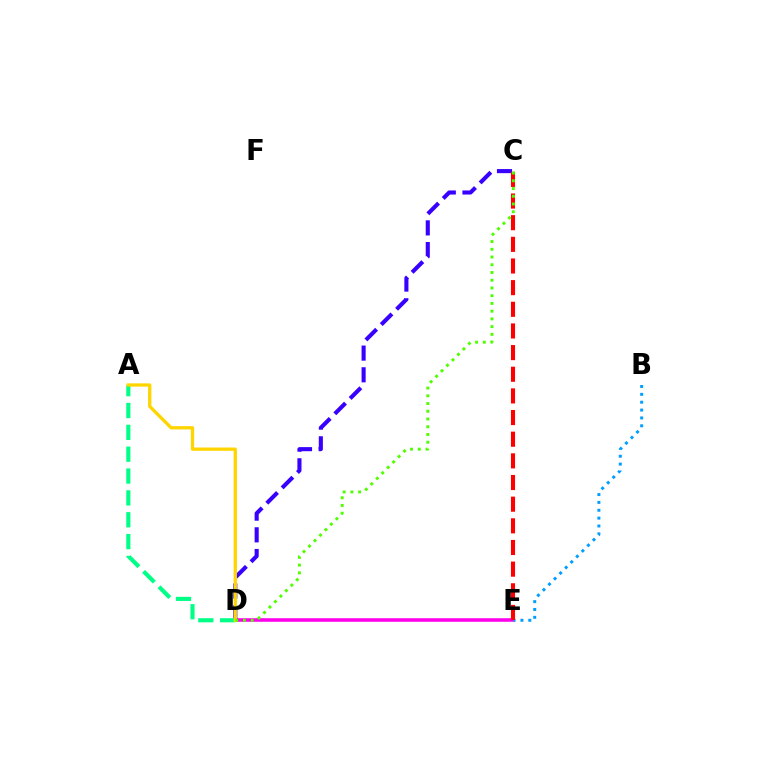{('D', 'E'): [{'color': '#ff00ed', 'line_style': 'solid', 'thickness': 2.57}], ('C', 'D'): [{'color': '#3700ff', 'line_style': 'dashed', 'thickness': 2.95}, {'color': '#4fff00', 'line_style': 'dotted', 'thickness': 2.1}], ('A', 'D'): [{'color': '#00ff86', 'line_style': 'dashed', 'thickness': 2.97}, {'color': '#ffd500', 'line_style': 'solid', 'thickness': 2.38}], ('B', 'E'): [{'color': '#009eff', 'line_style': 'dotted', 'thickness': 2.14}], ('C', 'E'): [{'color': '#ff0000', 'line_style': 'dashed', 'thickness': 2.94}]}